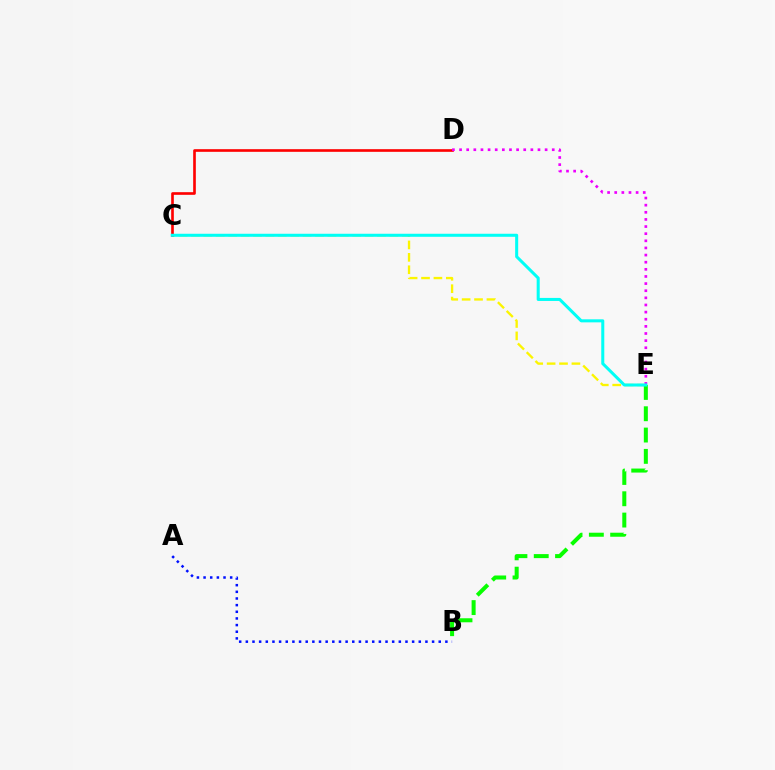{('C', 'E'): [{'color': '#fcf500', 'line_style': 'dashed', 'thickness': 1.68}, {'color': '#00fff6', 'line_style': 'solid', 'thickness': 2.19}], ('C', 'D'): [{'color': '#ff0000', 'line_style': 'solid', 'thickness': 1.91}], ('D', 'E'): [{'color': '#ee00ff', 'line_style': 'dotted', 'thickness': 1.94}], ('B', 'E'): [{'color': '#08ff00', 'line_style': 'dashed', 'thickness': 2.89}], ('A', 'B'): [{'color': '#0010ff', 'line_style': 'dotted', 'thickness': 1.81}]}